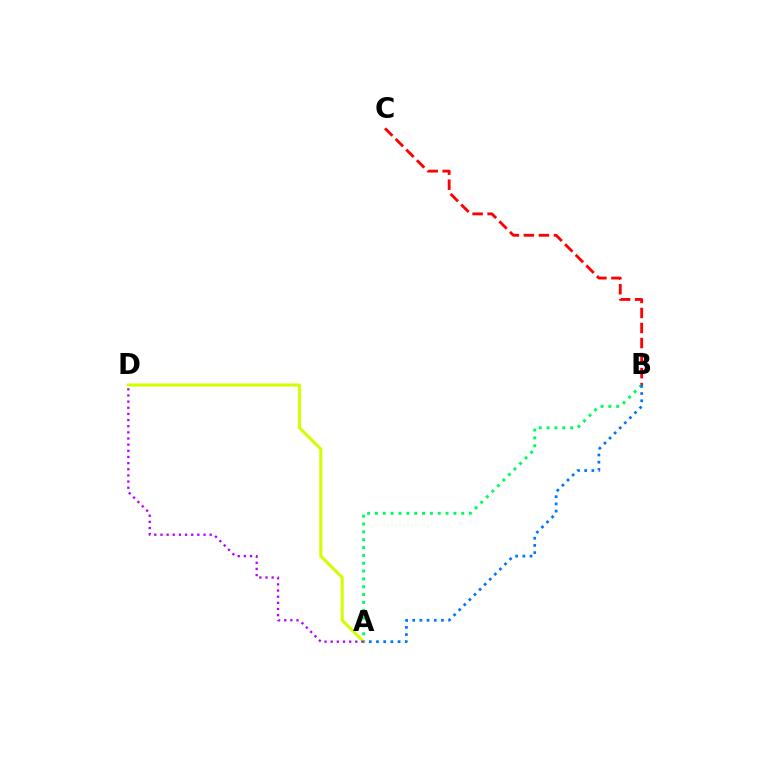{('B', 'C'): [{'color': '#ff0000', 'line_style': 'dashed', 'thickness': 2.04}], ('A', 'B'): [{'color': '#00ff5c', 'line_style': 'dotted', 'thickness': 2.13}, {'color': '#0074ff', 'line_style': 'dotted', 'thickness': 1.96}], ('A', 'D'): [{'color': '#d1ff00', 'line_style': 'solid', 'thickness': 2.21}, {'color': '#b900ff', 'line_style': 'dotted', 'thickness': 1.67}]}